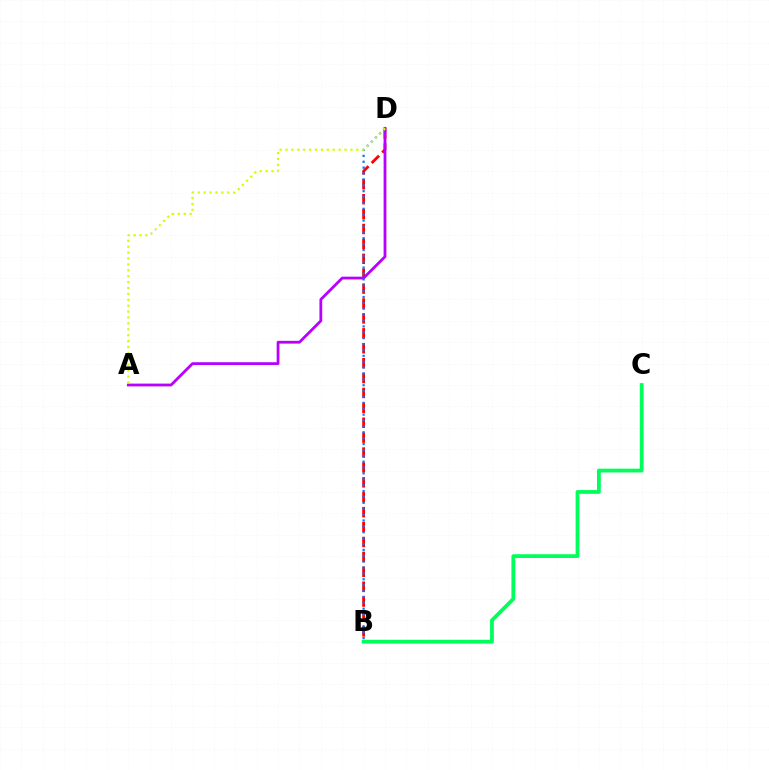{('B', 'D'): [{'color': '#ff0000', 'line_style': 'dashed', 'thickness': 2.02}, {'color': '#0074ff', 'line_style': 'dotted', 'thickness': 1.6}], ('A', 'D'): [{'color': '#b900ff', 'line_style': 'solid', 'thickness': 2.01}, {'color': '#d1ff00', 'line_style': 'dotted', 'thickness': 1.6}], ('B', 'C'): [{'color': '#00ff5c', 'line_style': 'solid', 'thickness': 2.73}]}